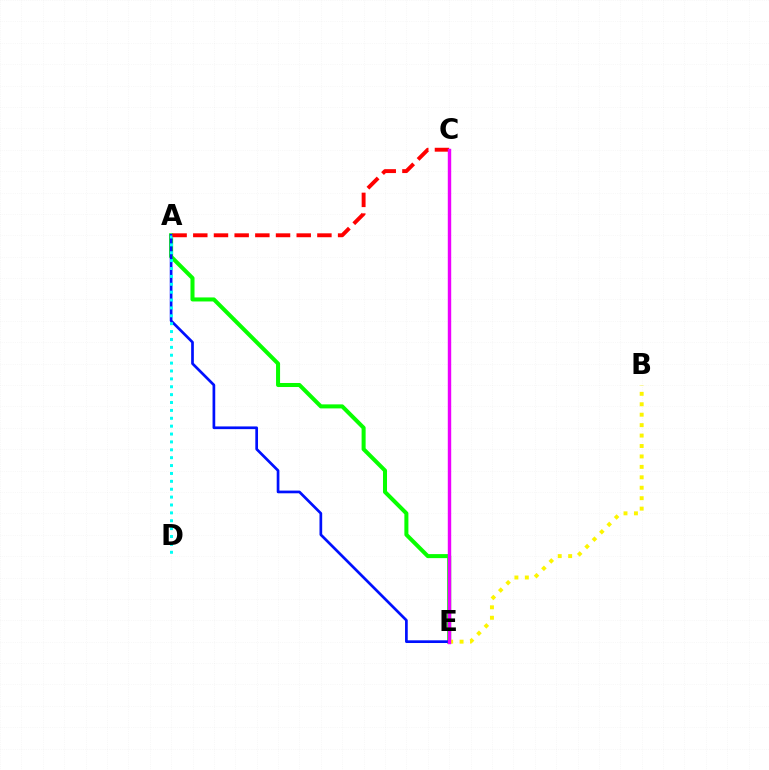{('A', 'E'): [{'color': '#08ff00', 'line_style': 'solid', 'thickness': 2.9}, {'color': '#0010ff', 'line_style': 'solid', 'thickness': 1.94}], ('A', 'D'): [{'color': '#00fff6', 'line_style': 'dotted', 'thickness': 2.14}], ('B', 'E'): [{'color': '#fcf500', 'line_style': 'dotted', 'thickness': 2.84}], ('A', 'C'): [{'color': '#ff0000', 'line_style': 'dashed', 'thickness': 2.81}], ('C', 'E'): [{'color': '#ee00ff', 'line_style': 'solid', 'thickness': 2.46}]}